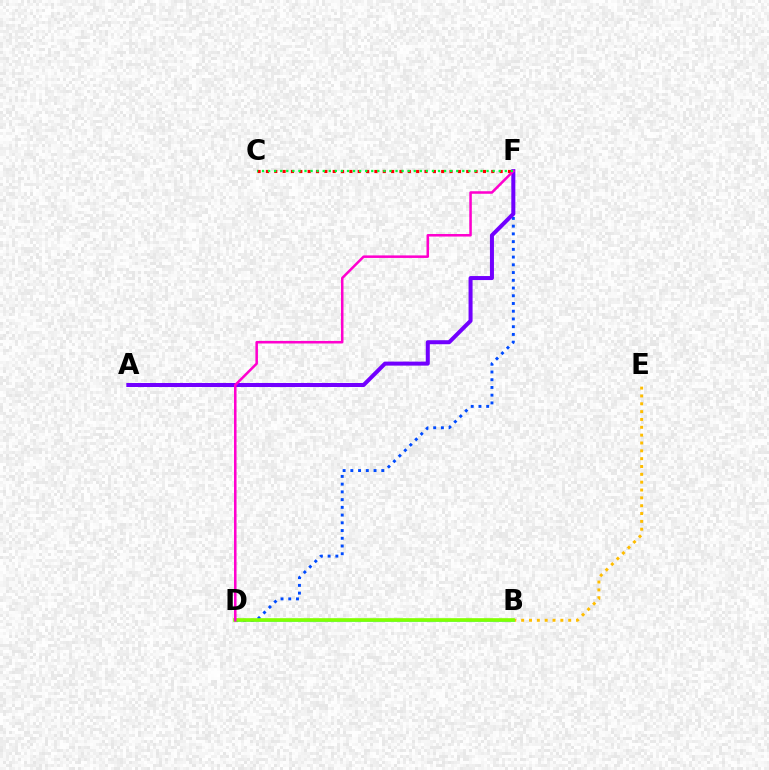{('B', 'E'): [{'color': '#ffbd00', 'line_style': 'dotted', 'thickness': 2.13}], ('B', 'D'): [{'color': '#00fff6', 'line_style': 'solid', 'thickness': 1.82}, {'color': '#84ff00', 'line_style': 'solid', 'thickness': 2.62}], ('D', 'F'): [{'color': '#004bff', 'line_style': 'dotted', 'thickness': 2.1}, {'color': '#ff00cf', 'line_style': 'solid', 'thickness': 1.82}], ('C', 'F'): [{'color': '#ff0000', 'line_style': 'dotted', 'thickness': 2.27}, {'color': '#00ff39', 'line_style': 'dotted', 'thickness': 1.65}], ('A', 'F'): [{'color': '#7200ff', 'line_style': 'solid', 'thickness': 2.89}]}